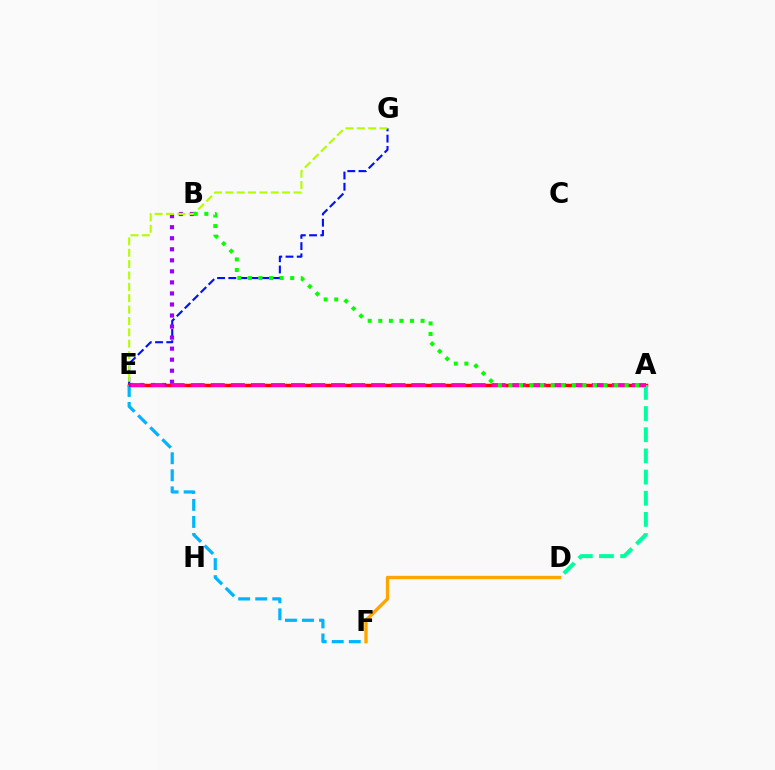{('E', 'G'): [{'color': '#0010ff', 'line_style': 'dashed', 'thickness': 1.53}, {'color': '#b3ff00', 'line_style': 'dashed', 'thickness': 1.54}], ('A', 'E'): [{'color': '#ff0000', 'line_style': 'solid', 'thickness': 2.51}, {'color': '#ff00bd', 'line_style': 'dashed', 'thickness': 2.73}], ('E', 'F'): [{'color': '#00b5ff', 'line_style': 'dashed', 'thickness': 2.32}], ('B', 'E'): [{'color': '#9b00ff', 'line_style': 'dotted', 'thickness': 3.0}], ('A', 'D'): [{'color': '#00ff9d', 'line_style': 'dashed', 'thickness': 2.88}], ('D', 'F'): [{'color': '#ffa500', 'line_style': 'solid', 'thickness': 2.41}], ('A', 'B'): [{'color': '#08ff00', 'line_style': 'dotted', 'thickness': 2.87}]}